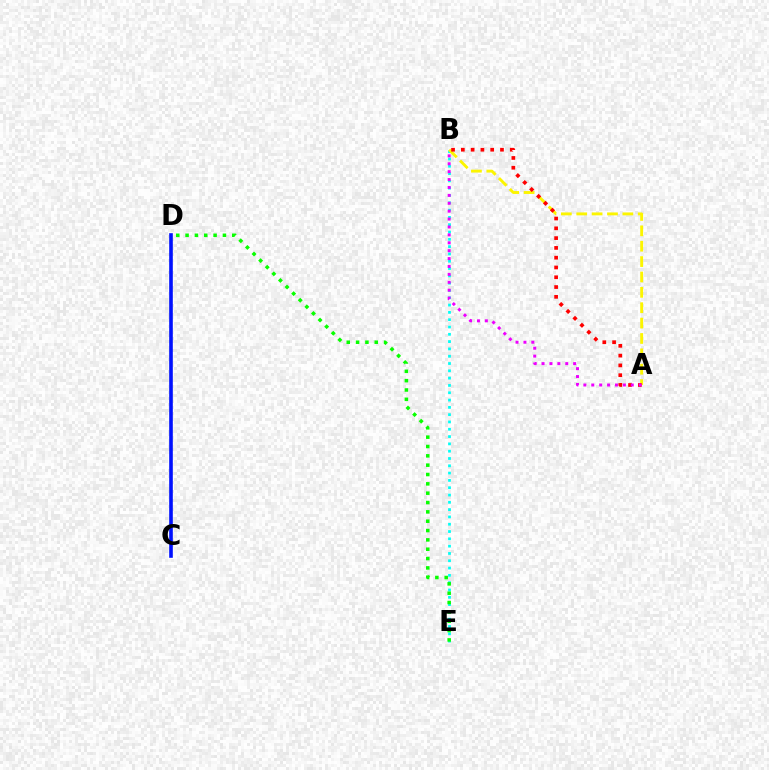{('B', 'E'): [{'color': '#00fff6', 'line_style': 'dotted', 'thickness': 1.98}], ('A', 'B'): [{'color': '#fcf500', 'line_style': 'dashed', 'thickness': 2.09}, {'color': '#ff0000', 'line_style': 'dotted', 'thickness': 2.66}, {'color': '#ee00ff', 'line_style': 'dotted', 'thickness': 2.15}], ('C', 'D'): [{'color': '#0010ff', 'line_style': 'solid', 'thickness': 2.6}], ('D', 'E'): [{'color': '#08ff00', 'line_style': 'dotted', 'thickness': 2.54}]}